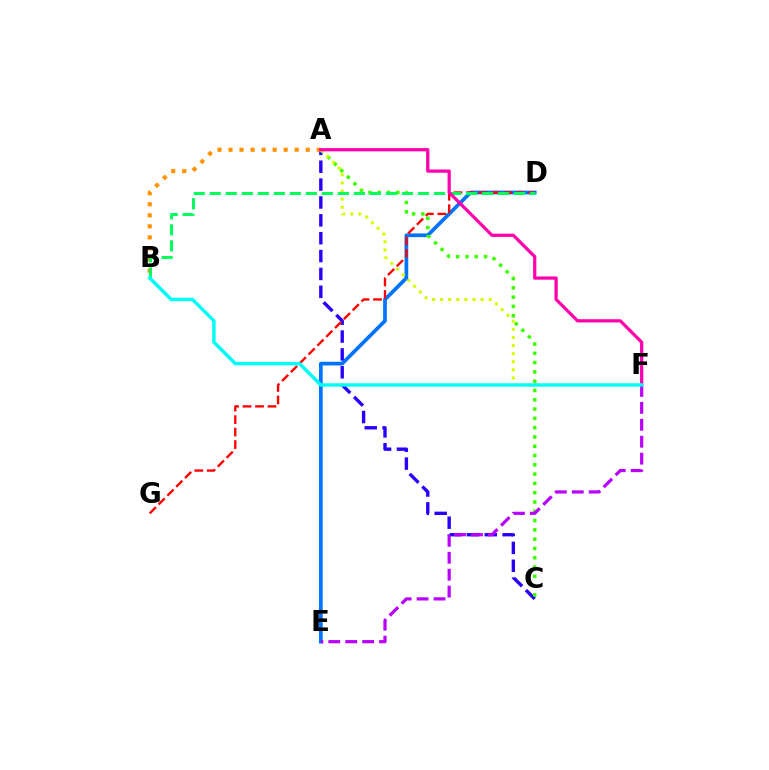{('A', 'C'): [{'color': '#2500ff', 'line_style': 'dashed', 'thickness': 2.43}, {'color': '#3dff00', 'line_style': 'dotted', 'thickness': 2.52}], ('A', 'B'): [{'color': '#ff9400', 'line_style': 'dotted', 'thickness': 3.0}], ('D', 'E'): [{'color': '#0074ff', 'line_style': 'solid', 'thickness': 2.67}], ('A', 'F'): [{'color': '#d1ff00', 'line_style': 'dotted', 'thickness': 2.2}, {'color': '#ff00ac', 'line_style': 'solid', 'thickness': 2.32}], ('D', 'G'): [{'color': '#ff0000', 'line_style': 'dashed', 'thickness': 1.7}], ('B', 'D'): [{'color': '#00ff5c', 'line_style': 'dashed', 'thickness': 2.18}], ('E', 'F'): [{'color': '#b900ff', 'line_style': 'dashed', 'thickness': 2.3}], ('B', 'F'): [{'color': '#00fff6', 'line_style': 'solid', 'thickness': 2.48}]}